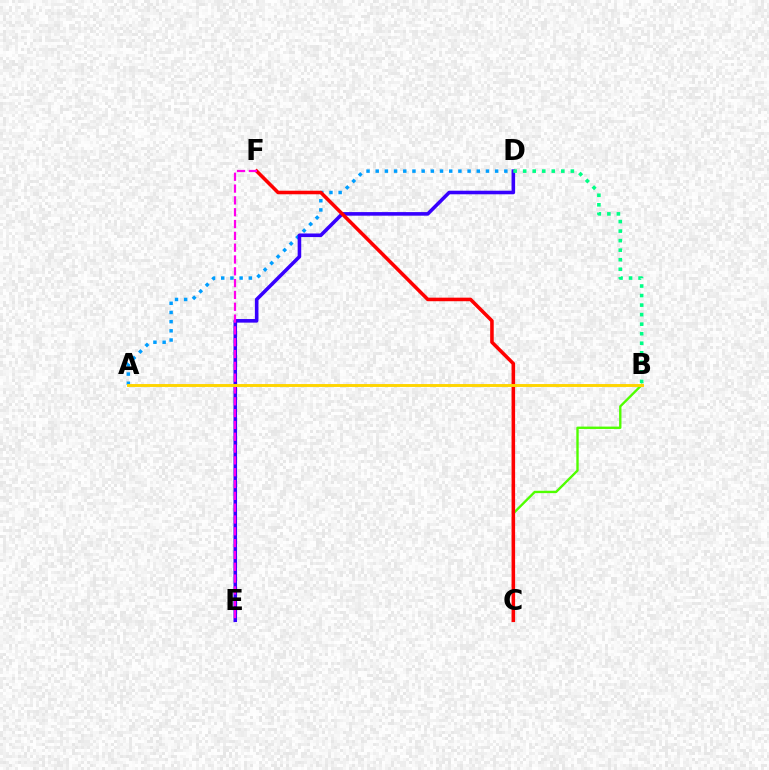{('A', 'D'): [{'color': '#009eff', 'line_style': 'dotted', 'thickness': 2.5}], ('D', 'E'): [{'color': '#3700ff', 'line_style': 'solid', 'thickness': 2.58}], ('B', 'C'): [{'color': '#4fff00', 'line_style': 'solid', 'thickness': 1.71}], ('C', 'F'): [{'color': '#ff0000', 'line_style': 'solid', 'thickness': 2.56}], ('B', 'D'): [{'color': '#00ff86', 'line_style': 'dotted', 'thickness': 2.59}], ('E', 'F'): [{'color': '#ff00ed', 'line_style': 'dashed', 'thickness': 1.61}], ('A', 'B'): [{'color': '#ffd500', 'line_style': 'solid', 'thickness': 2.1}]}